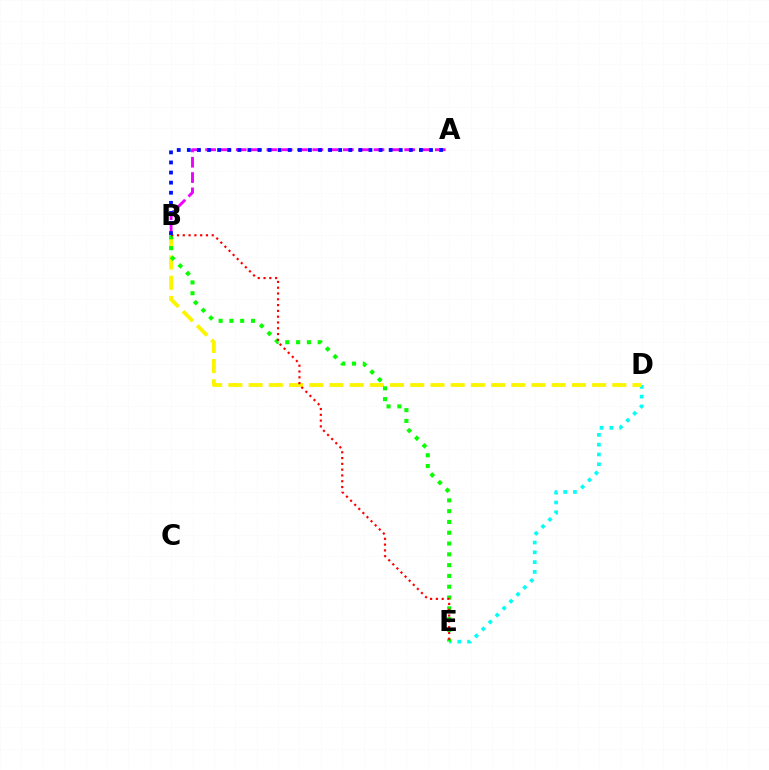{('A', 'B'): [{'color': '#ee00ff', 'line_style': 'dashed', 'thickness': 2.08}, {'color': '#0010ff', 'line_style': 'dotted', 'thickness': 2.74}], ('D', 'E'): [{'color': '#00fff6', 'line_style': 'dotted', 'thickness': 2.66}], ('B', 'D'): [{'color': '#fcf500', 'line_style': 'dashed', 'thickness': 2.75}], ('B', 'E'): [{'color': '#08ff00', 'line_style': 'dotted', 'thickness': 2.93}, {'color': '#ff0000', 'line_style': 'dotted', 'thickness': 1.57}]}